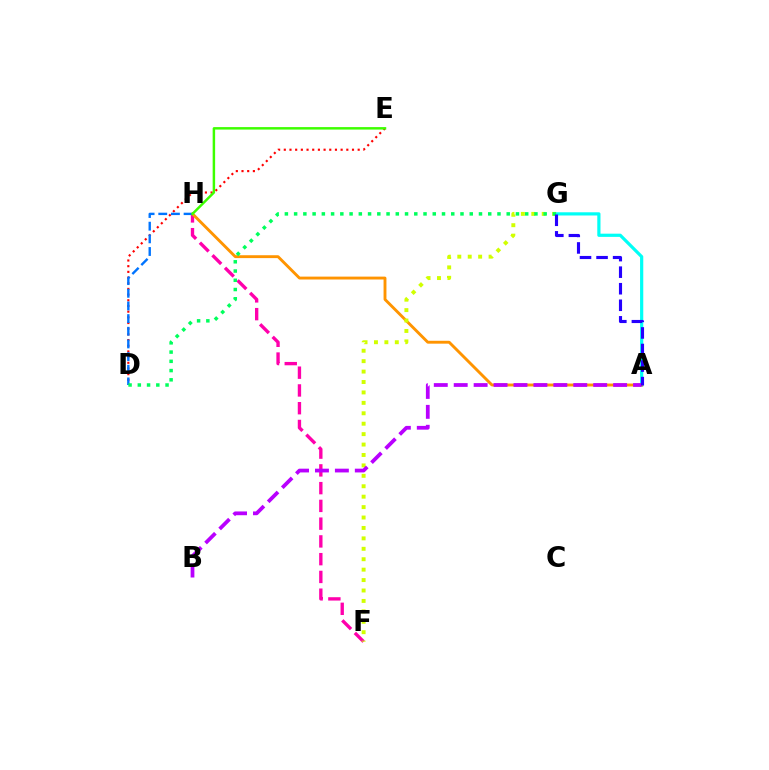{('F', 'H'): [{'color': '#ff00ac', 'line_style': 'dashed', 'thickness': 2.41}], ('D', 'E'): [{'color': '#ff0000', 'line_style': 'dotted', 'thickness': 1.54}], ('A', 'G'): [{'color': '#00fff6', 'line_style': 'solid', 'thickness': 2.31}, {'color': '#2500ff', 'line_style': 'dashed', 'thickness': 2.25}], ('A', 'H'): [{'color': '#ff9400', 'line_style': 'solid', 'thickness': 2.07}], ('D', 'H'): [{'color': '#0074ff', 'line_style': 'dashed', 'thickness': 1.72}], ('E', 'H'): [{'color': '#3dff00', 'line_style': 'solid', 'thickness': 1.78}], ('F', 'G'): [{'color': '#d1ff00', 'line_style': 'dotted', 'thickness': 2.83}], ('A', 'B'): [{'color': '#b900ff', 'line_style': 'dashed', 'thickness': 2.71}], ('D', 'G'): [{'color': '#00ff5c', 'line_style': 'dotted', 'thickness': 2.51}]}